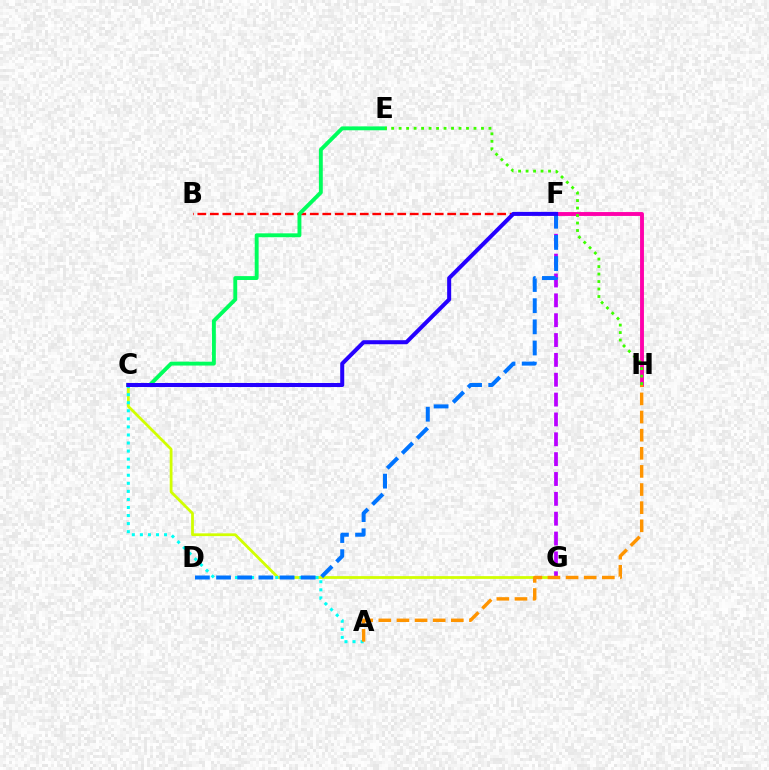{('C', 'G'): [{'color': '#d1ff00', 'line_style': 'solid', 'thickness': 1.99}], ('B', 'F'): [{'color': '#ff0000', 'line_style': 'dashed', 'thickness': 1.7}], ('F', 'G'): [{'color': '#b900ff', 'line_style': 'dashed', 'thickness': 2.7}], ('F', 'H'): [{'color': '#ff00ac', 'line_style': 'solid', 'thickness': 2.8}], ('A', 'C'): [{'color': '#00fff6', 'line_style': 'dotted', 'thickness': 2.19}], ('C', 'E'): [{'color': '#00ff5c', 'line_style': 'solid', 'thickness': 2.8}], ('A', 'H'): [{'color': '#ff9400', 'line_style': 'dashed', 'thickness': 2.46}], ('D', 'F'): [{'color': '#0074ff', 'line_style': 'dashed', 'thickness': 2.87}], ('C', 'F'): [{'color': '#2500ff', 'line_style': 'solid', 'thickness': 2.9}], ('E', 'H'): [{'color': '#3dff00', 'line_style': 'dotted', 'thickness': 2.03}]}